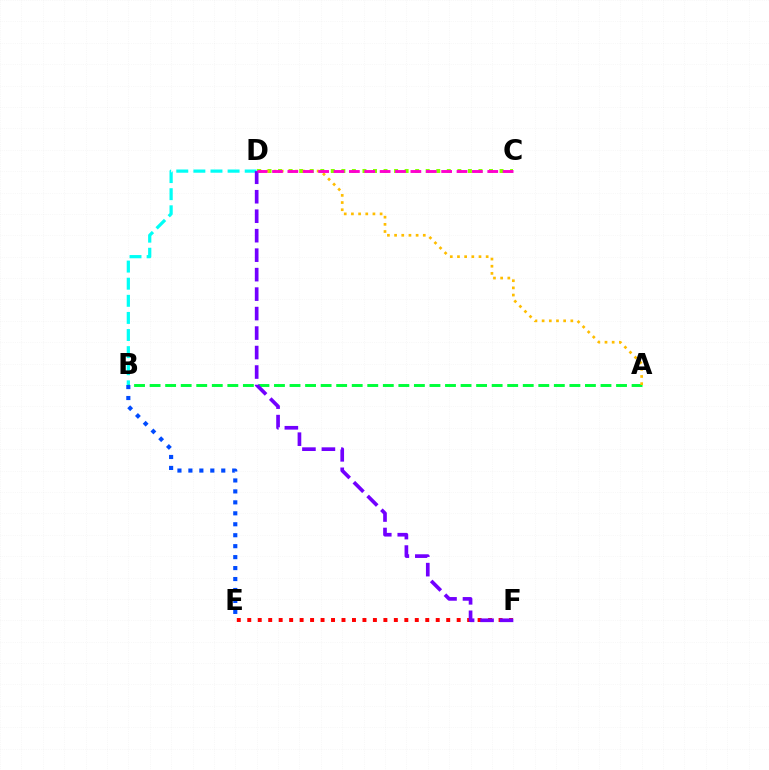{('B', 'D'): [{'color': '#00fff6', 'line_style': 'dashed', 'thickness': 2.32}], ('C', 'D'): [{'color': '#84ff00', 'line_style': 'dotted', 'thickness': 2.87}, {'color': '#ff00cf', 'line_style': 'dashed', 'thickness': 2.09}], ('E', 'F'): [{'color': '#ff0000', 'line_style': 'dotted', 'thickness': 2.84}], ('A', 'B'): [{'color': '#00ff39', 'line_style': 'dashed', 'thickness': 2.11}], ('B', 'E'): [{'color': '#004bff', 'line_style': 'dotted', 'thickness': 2.98}], ('A', 'D'): [{'color': '#ffbd00', 'line_style': 'dotted', 'thickness': 1.95}], ('D', 'F'): [{'color': '#7200ff', 'line_style': 'dashed', 'thickness': 2.65}]}